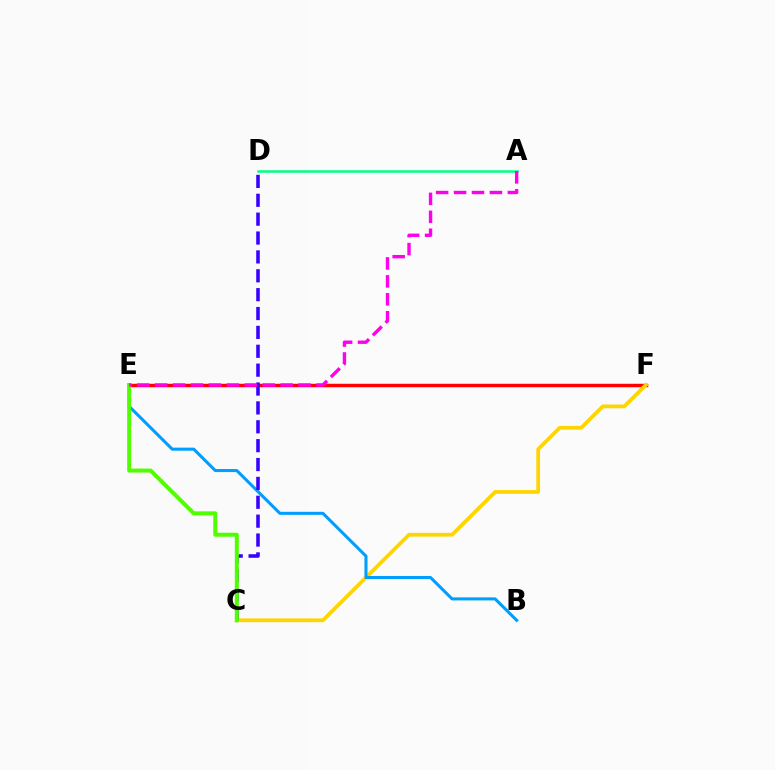{('E', 'F'): [{'color': '#ff0000', 'line_style': 'solid', 'thickness': 2.48}], ('C', 'F'): [{'color': '#ffd500', 'line_style': 'solid', 'thickness': 2.7}], ('A', 'D'): [{'color': '#00ff86', 'line_style': 'solid', 'thickness': 1.81}], ('B', 'E'): [{'color': '#009eff', 'line_style': 'solid', 'thickness': 2.2}], ('C', 'D'): [{'color': '#3700ff', 'line_style': 'dashed', 'thickness': 2.56}], ('C', 'E'): [{'color': '#4fff00', 'line_style': 'solid', 'thickness': 2.87}], ('A', 'E'): [{'color': '#ff00ed', 'line_style': 'dashed', 'thickness': 2.44}]}